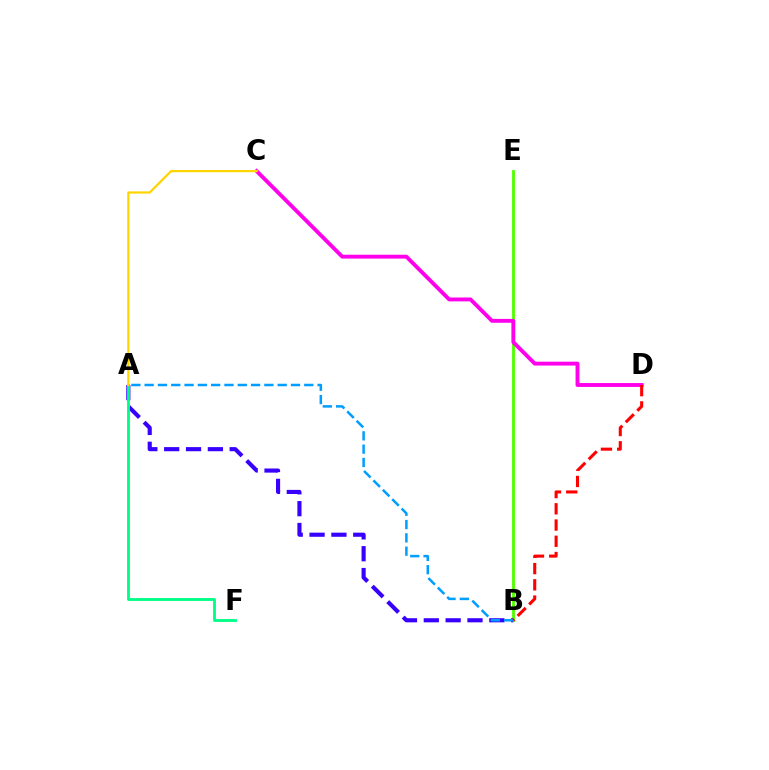{('B', 'E'): [{'color': '#4fff00', 'line_style': 'solid', 'thickness': 2.04}], ('A', 'B'): [{'color': '#3700ff', 'line_style': 'dashed', 'thickness': 2.97}, {'color': '#009eff', 'line_style': 'dashed', 'thickness': 1.81}], ('C', 'D'): [{'color': '#ff00ed', 'line_style': 'solid', 'thickness': 2.79}], ('A', 'F'): [{'color': '#00ff86', 'line_style': 'solid', 'thickness': 2.05}], ('B', 'D'): [{'color': '#ff0000', 'line_style': 'dashed', 'thickness': 2.21}], ('A', 'C'): [{'color': '#ffd500', 'line_style': 'solid', 'thickness': 1.61}]}